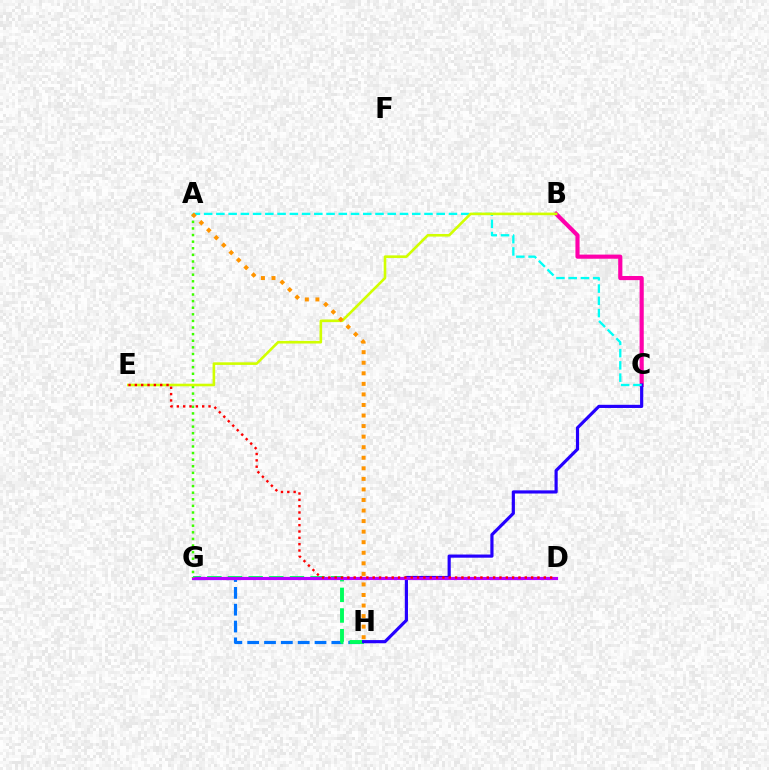{('G', 'H'): [{'color': '#0074ff', 'line_style': 'dashed', 'thickness': 2.29}, {'color': '#00ff5c', 'line_style': 'dashed', 'thickness': 2.8}], ('B', 'C'): [{'color': '#ff00ac', 'line_style': 'solid', 'thickness': 2.98}], ('C', 'H'): [{'color': '#2500ff', 'line_style': 'solid', 'thickness': 2.28}], ('D', 'G'): [{'color': '#b900ff', 'line_style': 'solid', 'thickness': 2.27}], ('A', 'G'): [{'color': '#3dff00', 'line_style': 'dotted', 'thickness': 1.79}], ('A', 'C'): [{'color': '#00fff6', 'line_style': 'dashed', 'thickness': 1.66}], ('B', 'E'): [{'color': '#d1ff00', 'line_style': 'solid', 'thickness': 1.88}], ('D', 'E'): [{'color': '#ff0000', 'line_style': 'dotted', 'thickness': 1.72}], ('A', 'H'): [{'color': '#ff9400', 'line_style': 'dotted', 'thickness': 2.87}]}